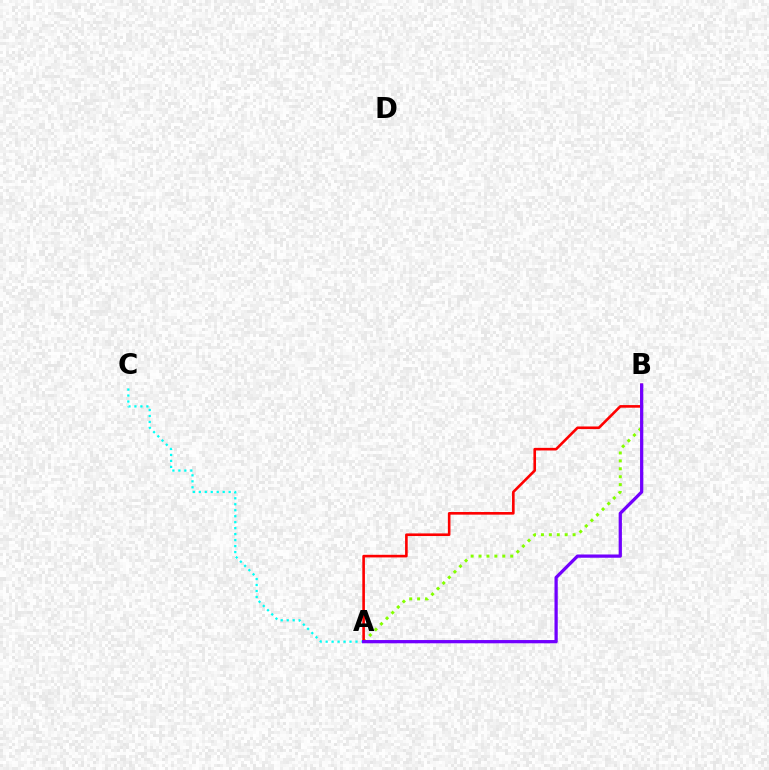{('A', 'C'): [{'color': '#00fff6', 'line_style': 'dotted', 'thickness': 1.62}], ('A', 'B'): [{'color': '#84ff00', 'line_style': 'dotted', 'thickness': 2.15}, {'color': '#ff0000', 'line_style': 'solid', 'thickness': 1.88}, {'color': '#7200ff', 'line_style': 'solid', 'thickness': 2.34}]}